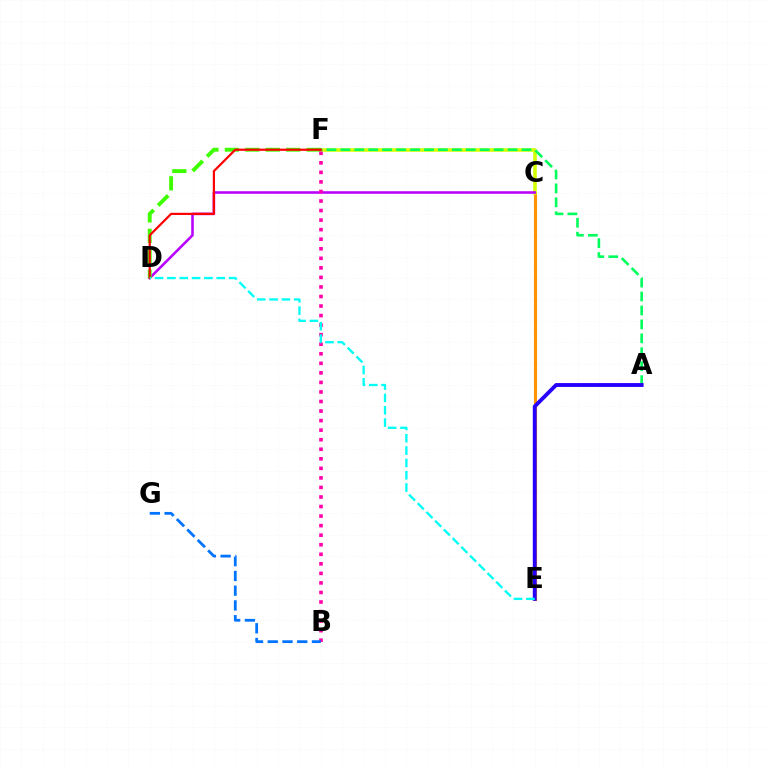{('C', 'E'): [{'color': '#ff9400', 'line_style': 'solid', 'thickness': 2.25}], ('C', 'F'): [{'color': '#d1ff00', 'line_style': 'solid', 'thickness': 2.57}], ('C', 'D'): [{'color': '#b900ff', 'line_style': 'solid', 'thickness': 1.85}], ('D', 'F'): [{'color': '#3dff00', 'line_style': 'dashed', 'thickness': 2.78}, {'color': '#ff0000', 'line_style': 'solid', 'thickness': 1.58}], ('B', 'F'): [{'color': '#ff00ac', 'line_style': 'dotted', 'thickness': 2.59}], ('A', 'F'): [{'color': '#00ff5c', 'line_style': 'dashed', 'thickness': 1.89}], ('A', 'E'): [{'color': '#2500ff', 'line_style': 'solid', 'thickness': 2.78}], ('B', 'G'): [{'color': '#0074ff', 'line_style': 'dashed', 'thickness': 2.0}], ('D', 'E'): [{'color': '#00fff6', 'line_style': 'dashed', 'thickness': 1.68}]}